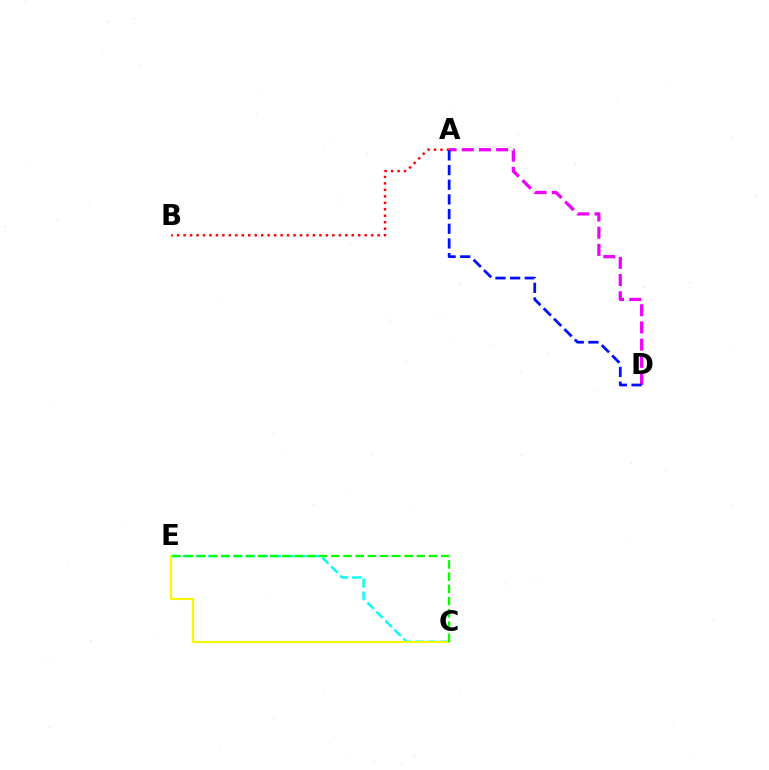{('A', 'B'): [{'color': '#ff0000', 'line_style': 'dotted', 'thickness': 1.76}], ('C', 'E'): [{'color': '#00fff6', 'line_style': 'dashed', 'thickness': 1.73}, {'color': '#fcf500', 'line_style': 'solid', 'thickness': 1.52}, {'color': '#08ff00', 'line_style': 'dashed', 'thickness': 1.66}], ('A', 'D'): [{'color': '#ee00ff', 'line_style': 'dashed', 'thickness': 2.34}, {'color': '#0010ff', 'line_style': 'dashed', 'thickness': 1.99}]}